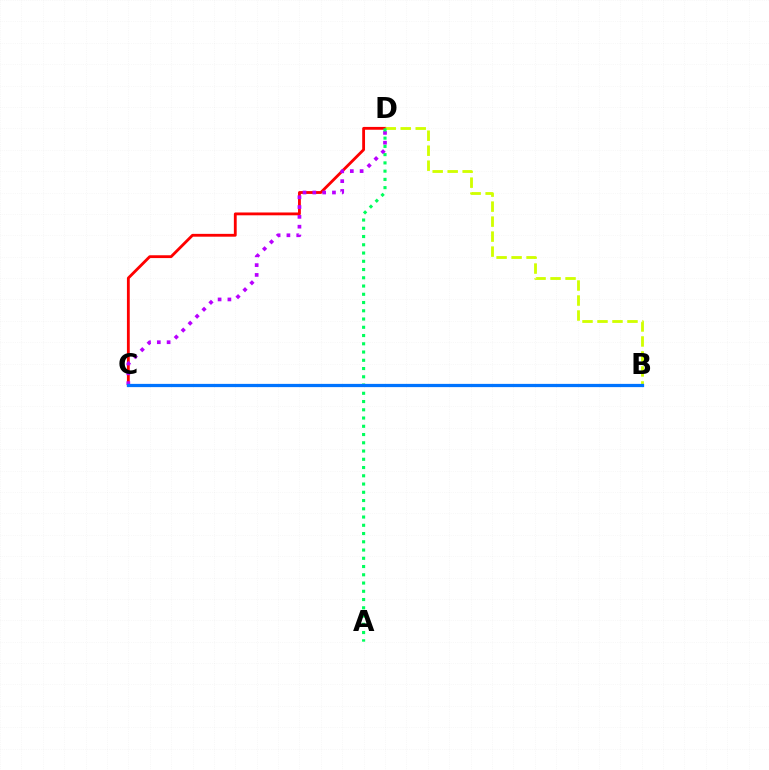{('C', 'D'): [{'color': '#ff0000', 'line_style': 'solid', 'thickness': 2.03}, {'color': '#b900ff', 'line_style': 'dotted', 'thickness': 2.67}], ('B', 'D'): [{'color': '#d1ff00', 'line_style': 'dashed', 'thickness': 2.04}], ('A', 'D'): [{'color': '#00ff5c', 'line_style': 'dotted', 'thickness': 2.24}], ('B', 'C'): [{'color': '#0074ff', 'line_style': 'solid', 'thickness': 2.34}]}